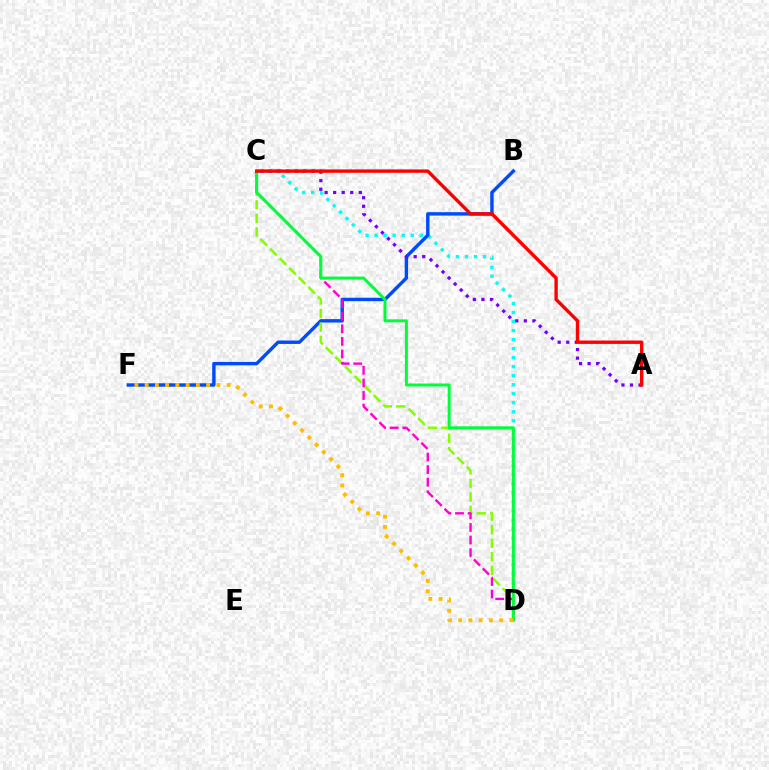{('C', 'D'): [{'color': '#00fff6', 'line_style': 'dotted', 'thickness': 2.45}, {'color': '#84ff00', 'line_style': 'dashed', 'thickness': 1.84}, {'color': '#ff00cf', 'line_style': 'dashed', 'thickness': 1.71}, {'color': '#00ff39', 'line_style': 'solid', 'thickness': 2.14}], ('B', 'F'): [{'color': '#004bff', 'line_style': 'solid', 'thickness': 2.46}], ('A', 'C'): [{'color': '#7200ff', 'line_style': 'dotted', 'thickness': 2.32}, {'color': '#ff0000', 'line_style': 'solid', 'thickness': 2.43}], ('D', 'F'): [{'color': '#ffbd00', 'line_style': 'dotted', 'thickness': 2.78}]}